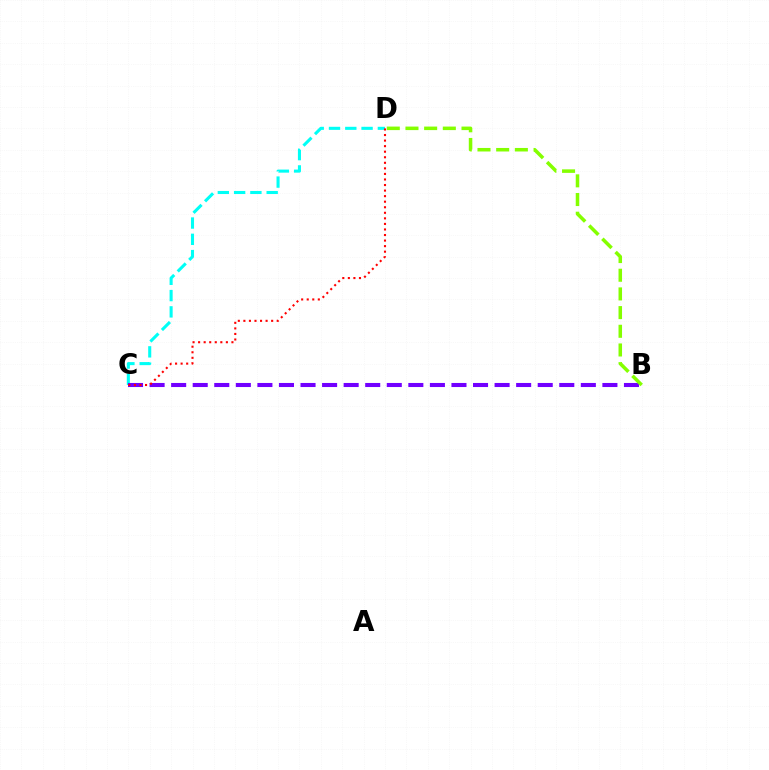{('C', 'D'): [{'color': '#00fff6', 'line_style': 'dashed', 'thickness': 2.21}, {'color': '#ff0000', 'line_style': 'dotted', 'thickness': 1.51}], ('B', 'C'): [{'color': '#7200ff', 'line_style': 'dashed', 'thickness': 2.93}], ('B', 'D'): [{'color': '#84ff00', 'line_style': 'dashed', 'thickness': 2.54}]}